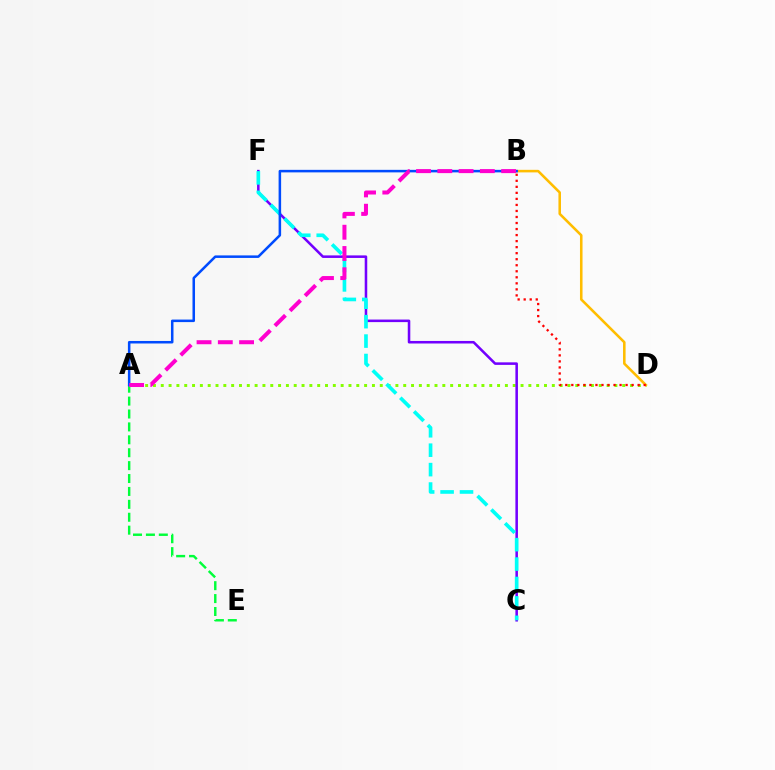{('A', 'D'): [{'color': '#84ff00', 'line_style': 'dotted', 'thickness': 2.13}], ('C', 'F'): [{'color': '#7200ff', 'line_style': 'solid', 'thickness': 1.83}, {'color': '#00fff6', 'line_style': 'dashed', 'thickness': 2.64}], ('A', 'E'): [{'color': '#00ff39', 'line_style': 'dashed', 'thickness': 1.75}], ('B', 'D'): [{'color': '#ffbd00', 'line_style': 'solid', 'thickness': 1.84}, {'color': '#ff0000', 'line_style': 'dotted', 'thickness': 1.64}], ('A', 'B'): [{'color': '#004bff', 'line_style': 'solid', 'thickness': 1.82}, {'color': '#ff00cf', 'line_style': 'dashed', 'thickness': 2.89}]}